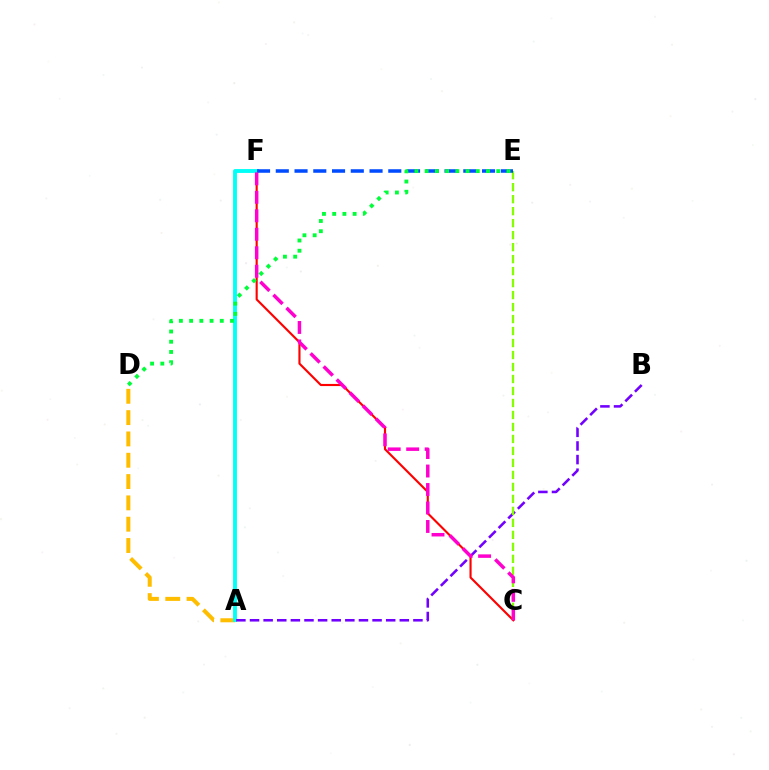{('C', 'F'): [{'color': '#ff0000', 'line_style': 'solid', 'thickness': 1.53}, {'color': '#ff00cf', 'line_style': 'dashed', 'thickness': 2.51}], ('A', 'D'): [{'color': '#ffbd00', 'line_style': 'dashed', 'thickness': 2.9}], ('A', 'F'): [{'color': '#00fff6', 'line_style': 'solid', 'thickness': 2.78}], ('A', 'B'): [{'color': '#7200ff', 'line_style': 'dashed', 'thickness': 1.85}], ('C', 'E'): [{'color': '#84ff00', 'line_style': 'dashed', 'thickness': 1.63}], ('E', 'F'): [{'color': '#004bff', 'line_style': 'dashed', 'thickness': 2.55}], ('D', 'E'): [{'color': '#00ff39', 'line_style': 'dotted', 'thickness': 2.78}]}